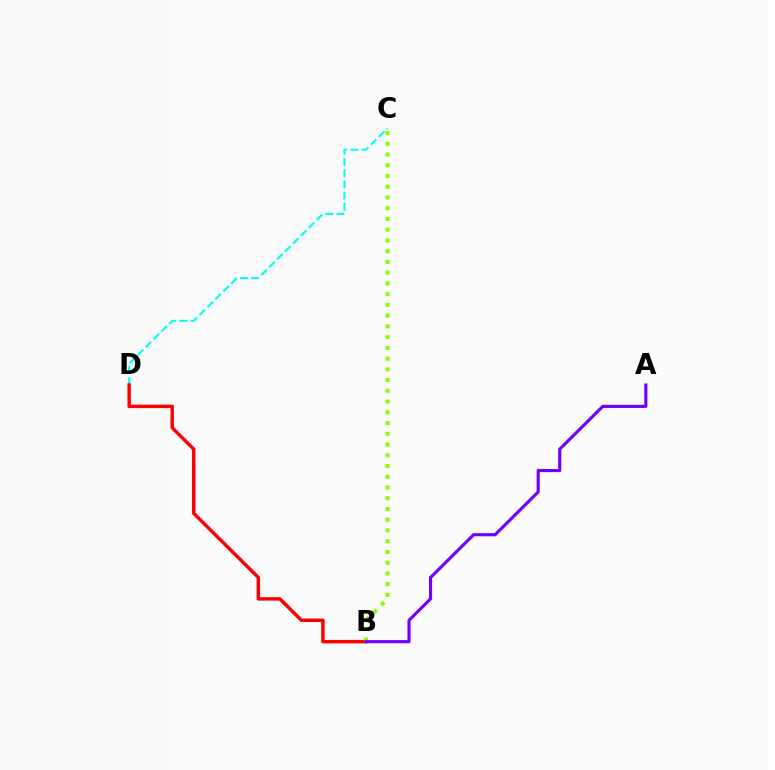{('C', 'D'): [{'color': '#00fff6', 'line_style': 'dashed', 'thickness': 1.52}], ('B', 'D'): [{'color': '#ff0000', 'line_style': 'solid', 'thickness': 2.48}], ('B', 'C'): [{'color': '#84ff00', 'line_style': 'dotted', 'thickness': 2.92}], ('A', 'B'): [{'color': '#7200ff', 'line_style': 'solid', 'thickness': 2.26}]}